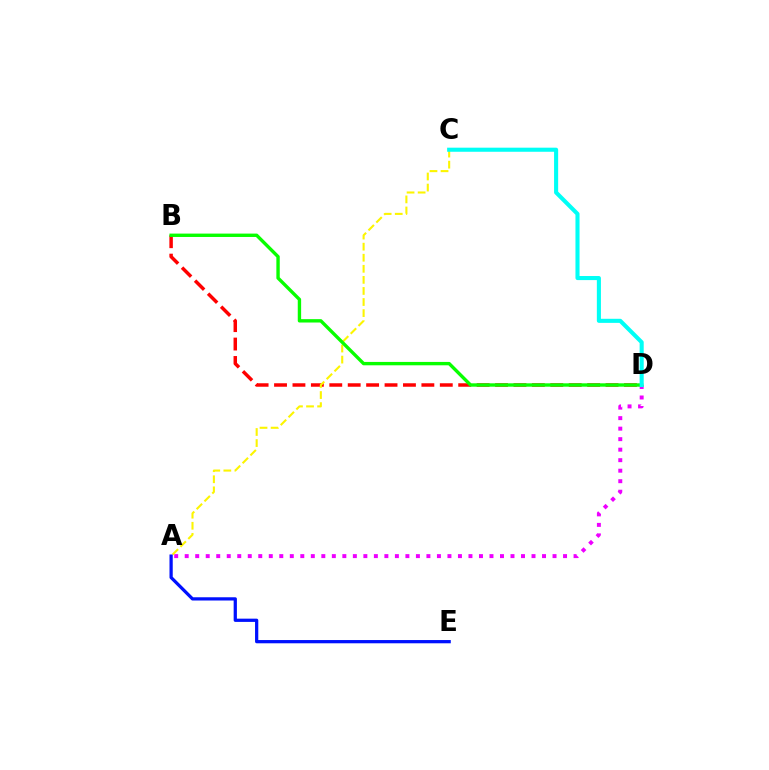{('A', 'D'): [{'color': '#ee00ff', 'line_style': 'dotted', 'thickness': 2.86}], ('B', 'D'): [{'color': '#ff0000', 'line_style': 'dashed', 'thickness': 2.5}, {'color': '#08ff00', 'line_style': 'solid', 'thickness': 2.43}], ('A', 'C'): [{'color': '#fcf500', 'line_style': 'dashed', 'thickness': 1.5}], ('A', 'E'): [{'color': '#0010ff', 'line_style': 'solid', 'thickness': 2.34}], ('C', 'D'): [{'color': '#00fff6', 'line_style': 'solid', 'thickness': 2.94}]}